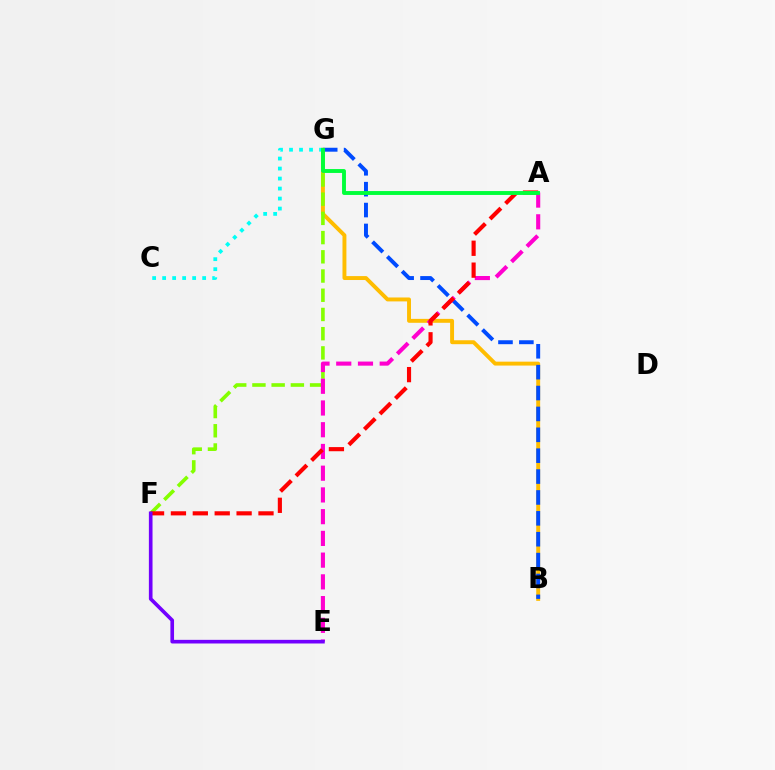{('B', 'G'): [{'color': '#ffbd00', 'line_style': 'solid', 'thickness': 2.82}, {'color': '#004bff', 'line_style': 'dashed', 'thickness': 2.84}], ('C', 'G'): [{'color': '#00fff6', 'line_style': 'dotted', 'thickness': 2.72}], ('F', 'G'): [{'color': '#84ff00', 'line_style': 'dashed', 'thickness': 2.61}], ('A', 'E'): [{'color': '#ff00cf', 'line_style': 'dashed', 'thickness': 2.95}], ('A', 'F'): [{'color': '#ff0000', 'line_style': 'dashed', 'thickness': 2.97}], ('A', 'G'): [{'color': '#00ff39', 'line_style': 'solid', 'thickness': 2.8}], ('E', 'F'): [{'color': '#7200ff', 'line_style': 'solid', 'thickness': 2.62}]}